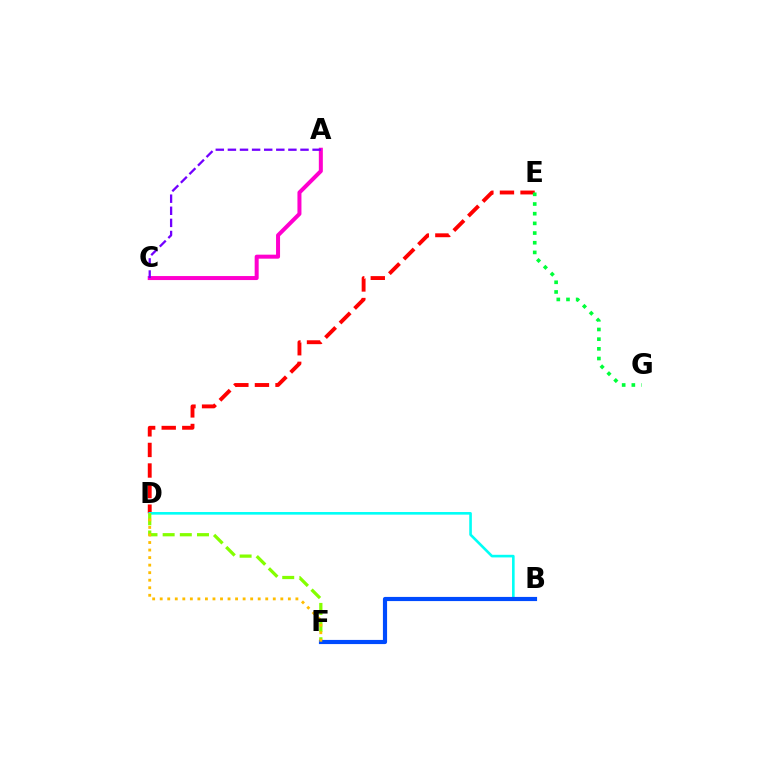{('A', 'C'): [{'color': '#ff00cf', 'line_style': 'solid', 'thickness': 2.89}, {'color': '#7200ff', 'line_style': 'dashed', 'thickness': 1.64}], ('D', 'E'): [{'color': '#ff0000', 'line_style': 'dashed', 'thickness': 2.8}], ('B', 'D'): [{'color': '#00fff6', 'line_style': 'solid', 'thickness': 1.88}], ('E', 'G'): [{'color': '#00ff39', 'line_style': 'dotted', 'thickness': 2.63}], ('D', 'F'): [{'color': '#84ff00', 'line_style': 'dashed', 'thickness': 2.33}, {'color': '#ffbd00', 'line_style': 'dotted', 'thickness': 2.05}], ('B', 'F'): [{'color': '#004bff', 'line_style': 'solid', 'thickness': 2.99}]}